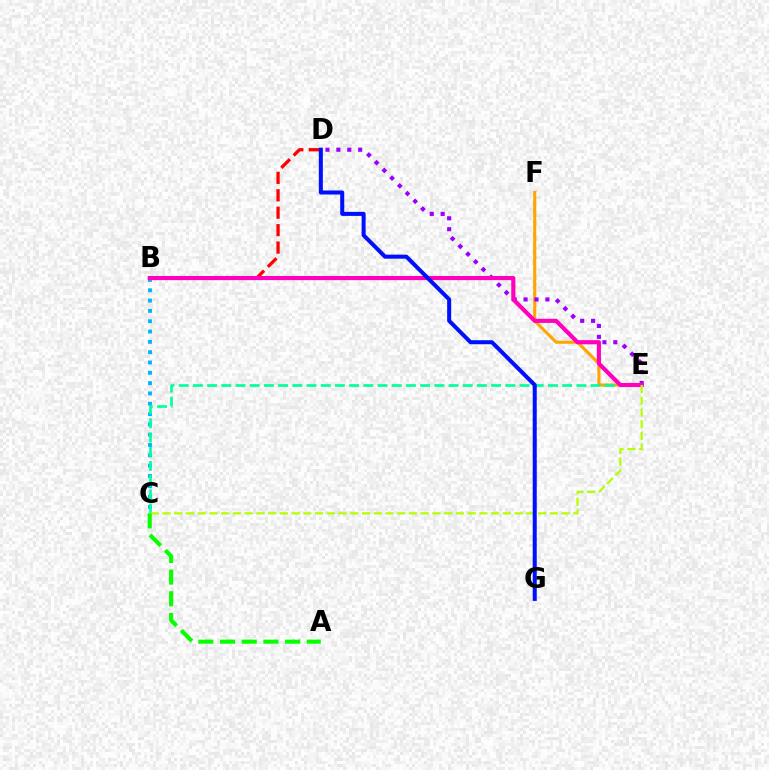{('B', 'C'): [{'color': '#00b5ff', 'line_style': 'dotted', 'thickness': 2.8}], ('E', 'F'): [{'color': '#ffa500', 'line_style': 'solid', 'thickness': 2.23}], ('B', 'D'): [{'color': '#ff0000', 'line_style': 'dashed', 'thickness': 2.37}], ('C', 'E'): [{'color': '#00ff9d', 'line_style': 'dashed', 'thickness': 1.93}, {'color': '#b3ff00', 'line_style': 'dashed', 'thickness': 1.59}], ('D', 'E'): [{'color': '#9b00ff', 'line_style': 'dotted', 'thickness': 2.96}], ('B', 'E'): [{'color': '#ff00bd', 'line_style': 'solid', 'thickness': 2.98}], ('D', 'G'): [{'color': '#0010ff', 'line_style': 'solid', 'thickness': 2.9}], ('A', 'C'): [{'color': '#08ff00', 'line_style': 'dashed', 'thickness': 2.95}]}